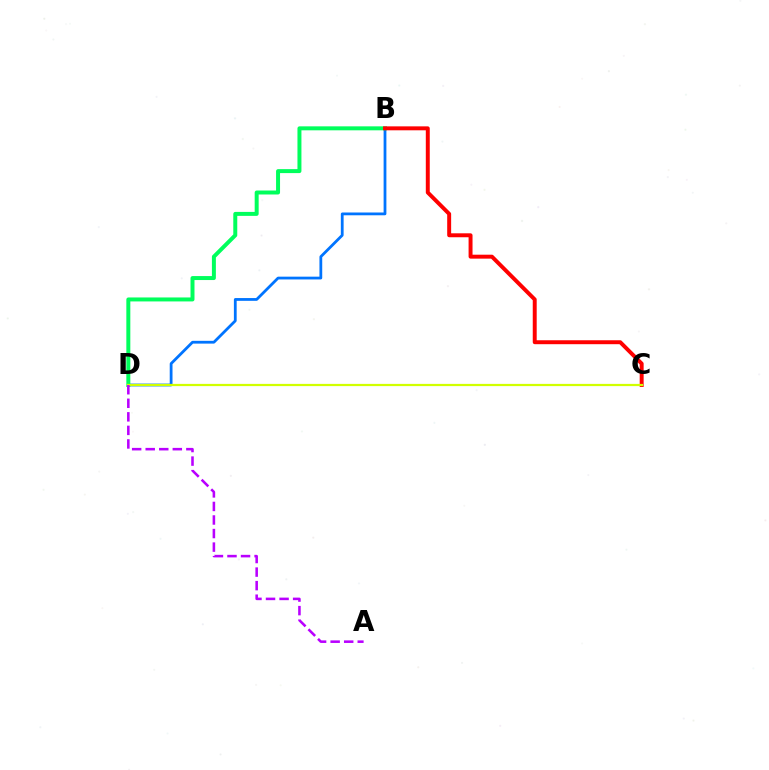{('B', 'D'): [{'color': '#0074ff', 'line_style': 'solid', 'thickness': 2.0}, {'color': '#00ff5c', 'line_style': 'solid', 'thickness': 2.86}], ('B', 'C'): [{'color': '#ff0000', 'line_style': 'solid', 'thickness': 2.84}], ('C', 'D'): [{'color': '#d1ff00', 'line_style': 'solid', 'thickness': 1.6}], ('A', 'D'): [{'color': '#b900ff', 'line_style': 'dashed', 'thickness': 1.84}]}